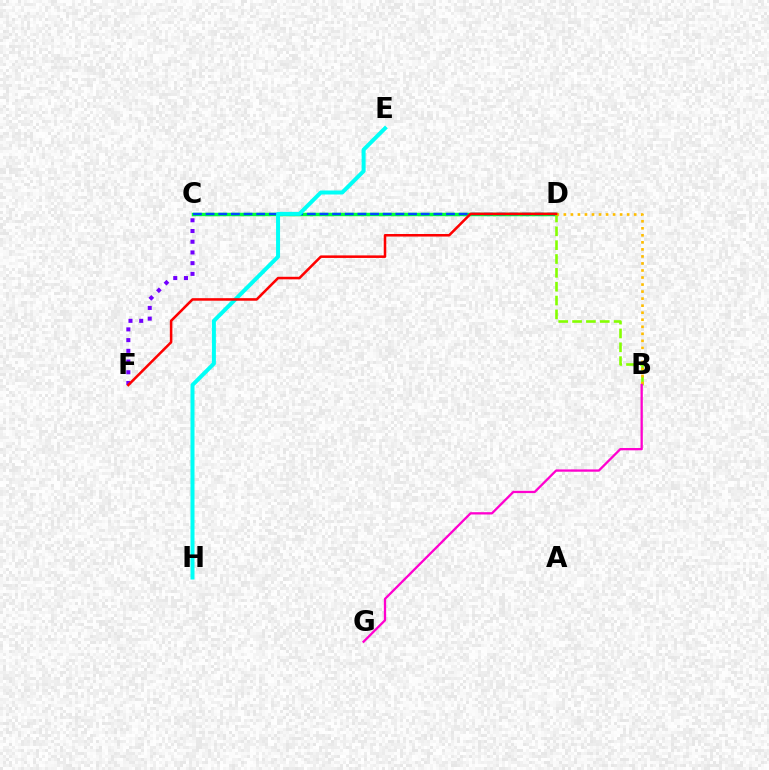{('C', 'F'): [{'color': '#7200ff', 'line_style': 'dotted', 'thickness': 2.91}], ('C', 'D'): [{'color': '#00ff39', 'line_style': 'solid', 'thickness': 2.51}, {'color': '#004bff', 'line_style': 'dashed', 'thickness': 1.72}], ('B', 'D'): [{'color': '#84ff00', 'line_style': 'dashed', 'thickness': 1.88}, {'color': '#ffbd00', 'line_style': 'dotted', 'thickness': 1.91}], ('B', 'G'): [{'color': '#ff00cf', 'line_style': 'solid', 'thickness': 1.66}], ('E', 'H'): [{'color': '#00fff6', 'line_style': 'solid', 'thickness': 2.87}], ('D', 'F'): [{'color': '#ff0000', 'line_style': 'solid', 'thickness': 1.83}]}